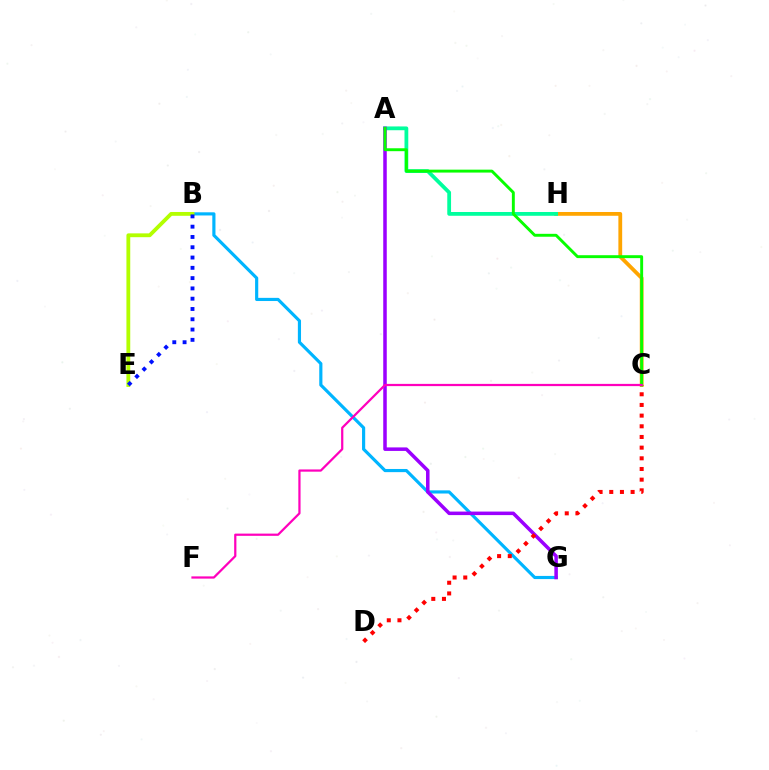{('C', 'H'): [{'color': '#ffa500', 'line_style': 'solid', 'thickness': 2.73}], ('B', 'G'): [{'color': '#00b5ff', 'line_style': 'solid', 'thickness': 2.27}], ('A', 'H'): [{'color': '#00ff9d', 'line_style': 'solid', 'thickness': 2.72}], ('A', 'G'): [{'color': '#9b00ff', 'line_style': 'solid', 'thickness': 2.54}], ('B', 'E'): [{'color': '#b3ff00', 'line_style': 'solid', 'thickness': 2.75}, {'color': '#0010ff', 'line_style': 'dotted', 'thickness': 2.8}], ('C', 'D'): [{'color': '#ff0000', 'line_style': 'dotted', 'thickness': 2.9}], ('A', 'C'): [{'color': '#08ff00', 'line_style': 'solid', 'thickness': 2.1}], ('C', 'F'): [{'color': '#ff00bd', 'line_style': 'solid', 'thickness': 1.61}]}